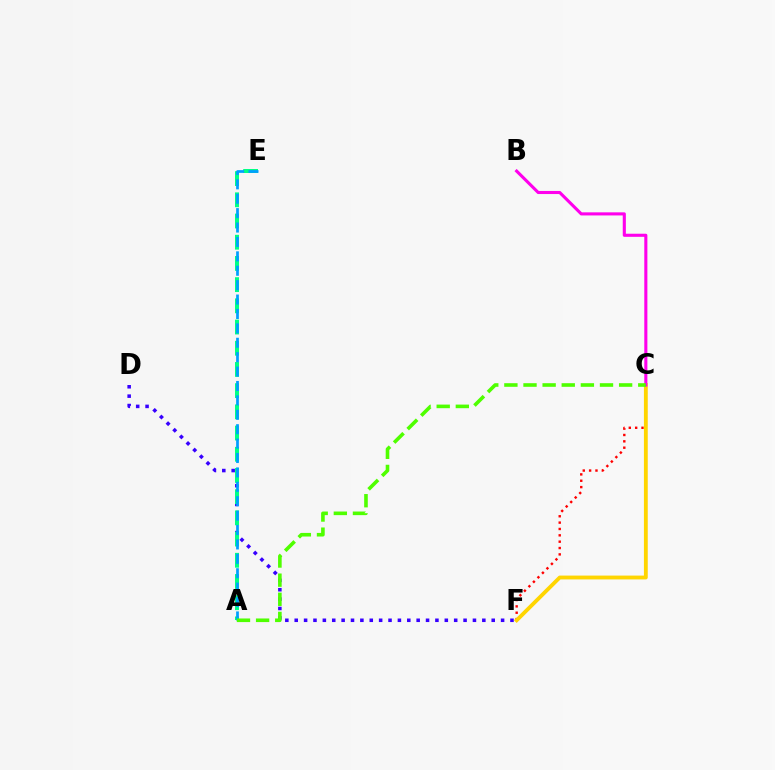{('C', 'F'): [{'color': '#ff0000', 'line_style': 'dotted', 'thickness': 1.73}, {'color': '#ffd500', 'line_style': 'solid', 'thickness': 2.76}], ('D', 'F'): [{'color': '#3700ff', 'line_style': 'dotted', 'thickness': 2.55}], ('A', 'E'): [{'color': '#00ff86', 'line_style': 'dashed', 'thickness': 2.88}, {'color': '#009eff', 'line_style': 'dashed', 'thickness': 1.96}], ('B', 'C'): [{'color': '#ff00ed', 'line_style': 'solid', 'thickness': 2.23}], ('A', 'C'): [{'color': '#4fff00', 'line_style': 'dashed', 'thickness': 2.6}]}